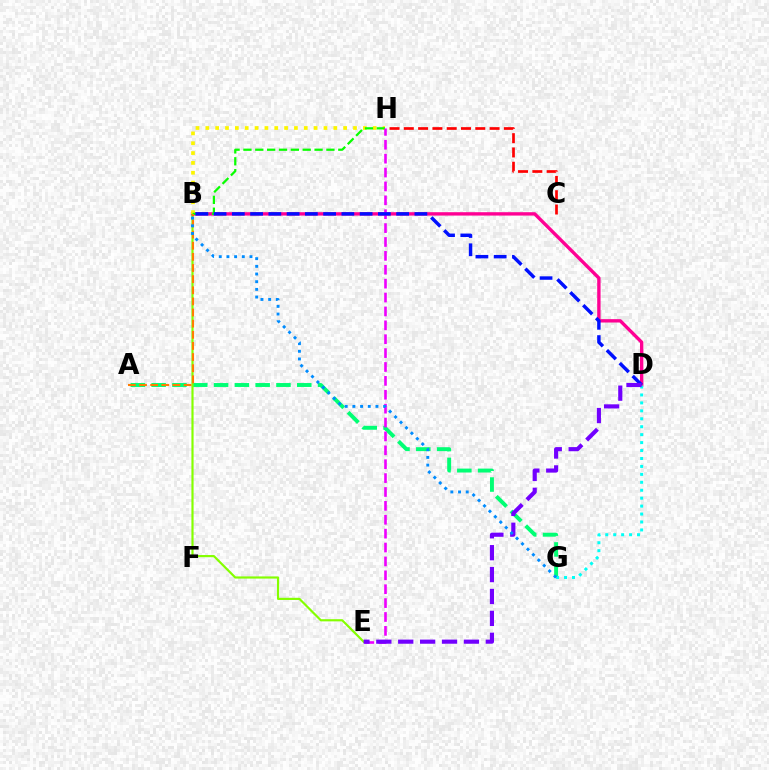{('C', 'H'): [{'color': '#ff0000', 'line_style': 'dashed', 'thickness': 1.94}], ('A', 'G'): [{'color': '#00ff74', 'line_style': 'dashed', 'thickness': 2.83}], ('B', 'D'): [{'color': '#ff0094', 'line_style': 'solid', 'thickness': 2.42}, {'color': '#0010ff', 'line_style': 'dashed', 'thickness': 2.48}], ('B', 'E'): [{'color': '#84ff00', 'line_style': 'solid', 'thickness': 1.57}], ('B', 'H'): [{'color': '#fcf500', 'line_style': 'dotted', 'thickness': 2.68}, {'color': '#08ff00', 'line_style': 'dashed', 'thickness': 1.61}], ('D', 'G'): [{'color': '#00fff6', 'line_style': 'dotted', 'thickness': 2.16}], ('E', 'H'): [{'color': '#ee00ff', 'line_style': 'dashed', 'thickness': 1.89}], ('A', 'B'): [{'color': '#ff7c00', 'line_style': 'dashed', 'thickness': 1.51}], ('D', 'E'): [{'color': '#7200ff', 'line_style': 'dashed', 'thickness': 2.98}], ('B', 'G'): [{'color': '#008cff', 'line_style': 'dotted', 'thickness': 2.09}]}